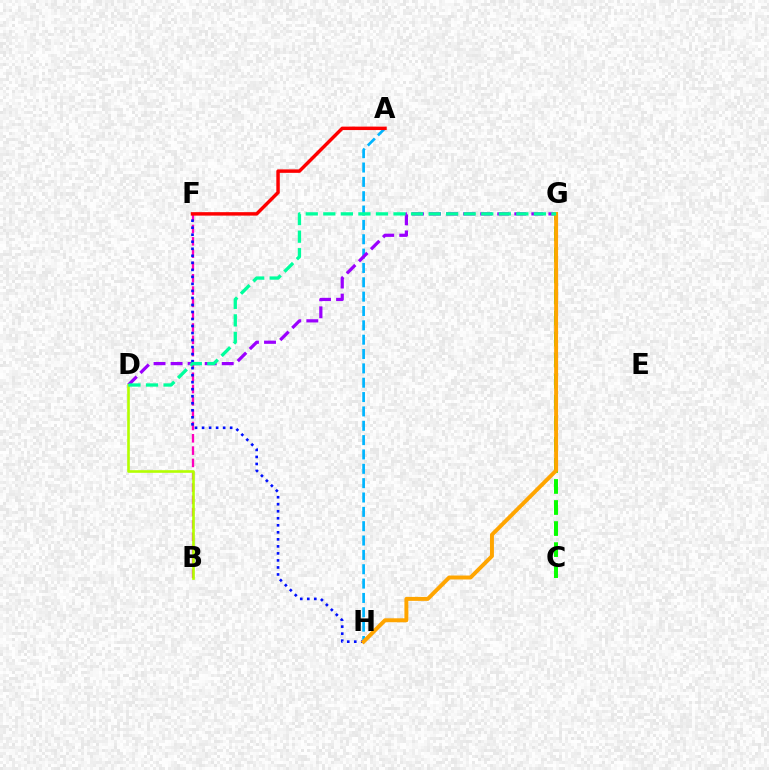{('B', 'F'): [{'color': '#ff00bd', 'line_style': 'dashed', 'thickness': 1.67}], ('C', 'G'): [{'color': '#08ff00', 'line_style': 'dashed', 'thickness': 2.86}], ('A', 'H'): [{'color': '#00b5ff', 'line_style': 'dashed', 'thickness': 1.95}], ('D', 'G'): [{'color': '#9b00ff', 'line_style': 'dashed', 'thickness': 2.32}, {'color': '#00ff9d', 'line_style': 'dashed', 'thickness': 2.38}], ('B', 'D'): [{'color': '#b3ff00', 'line_style': 'solid', 'thickness': 1.89}], ('F', 'H'): [{'color': '#0010ff', 'line_style': 'dotted', 'thickness': 1.91}], ('G', 'H'): [{'color': '#ffa500', 'line_style': 'solid', 'thickness': 2.84}], ('A', 'F'): [{'color': '#ff0000', 'line_style': 'solid', 'thickness': 2.49}]}